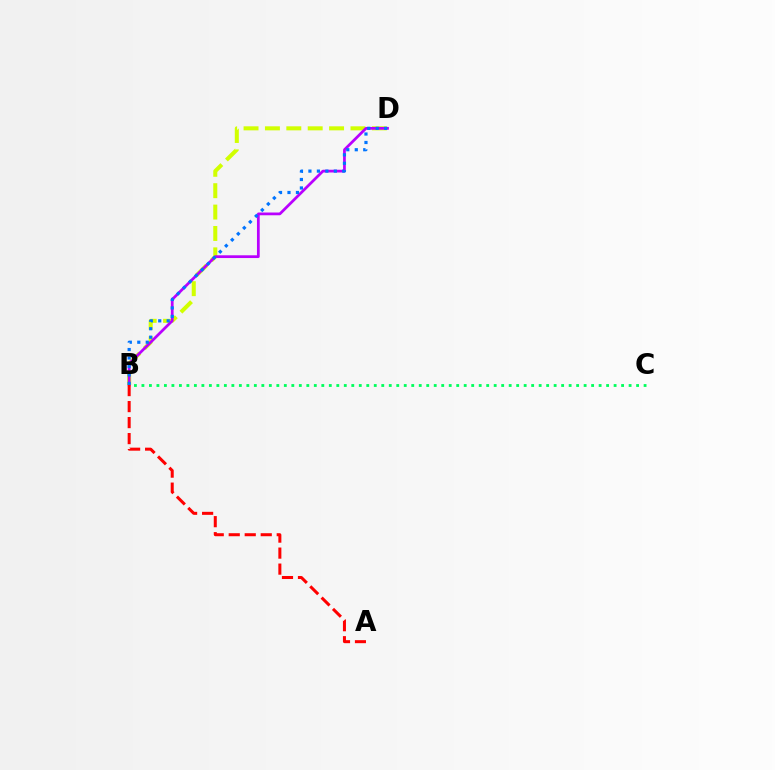{('B', 'D'): [{'color': '#d1ff00', 'line_style': 'dashed', 'thickness': 2.91}, {'color': '#b900ff', 'line_style': 'solid', 'thickness': 1.98}, {'color': '#0074ff', 'line_style': 'dotted', 'thickness': 2.3}], ('A', 'B'): [{'color': '#ff0000', 'line_style': 'dashed', 'thickness': 2.17}], ('B', 'C'): [{'color': '#00ff5c', 'line_style': 'dotted', 'thickness': 2.04}]}